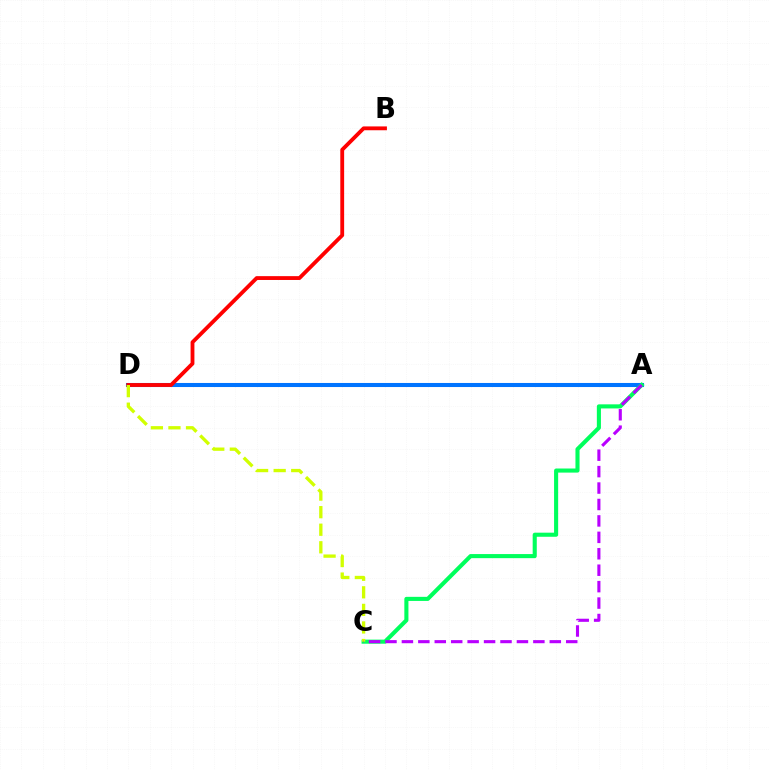{('A', 'D'): [{'color': '#0074ff', 'line_style': 'solid', 'thickness': 2.93}], ('A', 'C'): [{'color': '#00ff5c', 'line_style': 'solid', 'thickness': 2.95}, {'color': '#b900ff', 'line_style': 'dashed', 'thickness': 2.23}], ('B', 'D'): [{'color': '#ff0000', 'line_style': 'solid', 'thickness': 2.76}], ('C', 'D'): [{'color': '#d1ff00', 'line_style': 'dashed', 'thickness': 2.39}]}